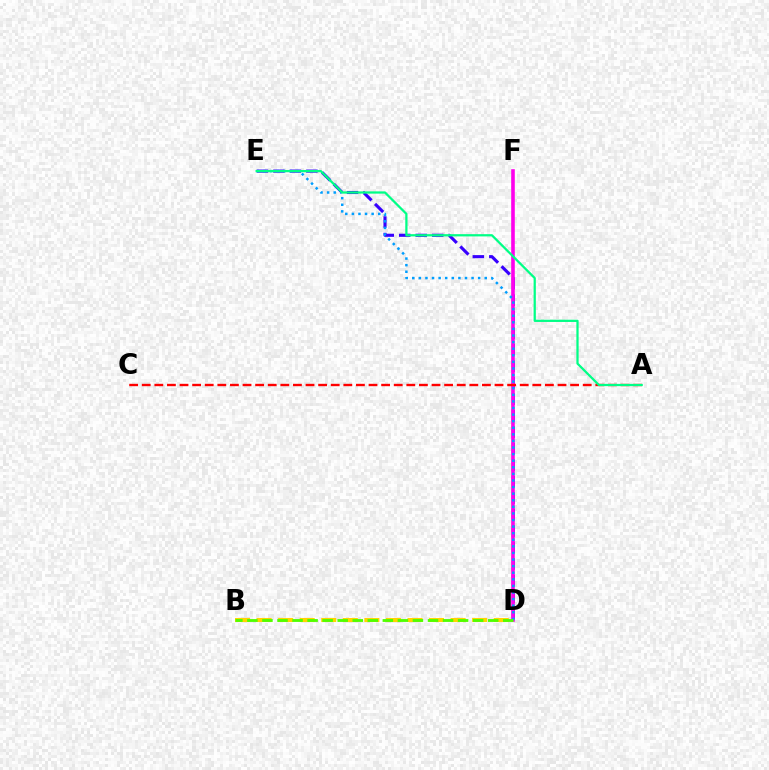{('D', 'E'): [{'color': '#3700ff', 'line_style': 'dashed', 'thickness': 2.24}, {'color': '#009eff', 'line_style': 'dotted', 'thickness': 1.79}], ('D', 'F'): [{'color': '#ff00ed', 'line_style': 'solid', 'thickness': 2.59}], ('B', 'D'): [{'color': '#ffd500', 'line_style': 'dashed', 'thickness': 2.93}, {'color': '#4fff00', 'line_style': 'dashed', 'thickness': 2.04}], ('A', 'C'): [{'color': '#ff0000', 'line_style': 'dashed', 'thickness': 1.71}], ('A', 'E'): [{'color': '#00ff86', 'line_style': 'solid', 'thickness': 1.62}]}